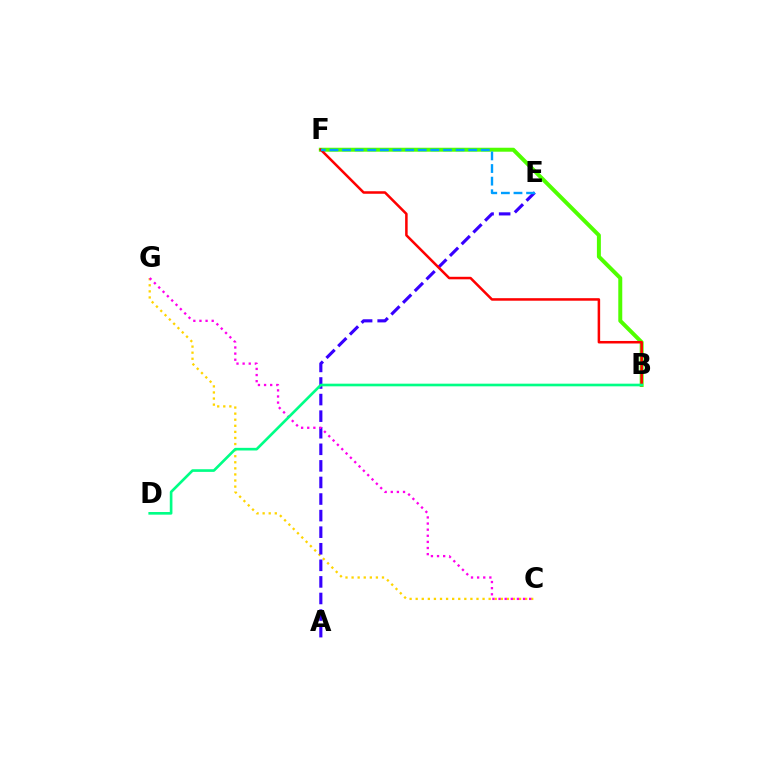{('C', 'G'): [{'color': '#ffd500', 'line_style': 'dotted', 'thickness': 1.65}, {'color': '#ff00ed', 'line_style': 'dotted', 'thickness': 1.66}], ('A', 'E'): [{'color': '#3700ff', 'line_style': 'dashed', 'thickness': 2.25}], ('B', 'F'): [{'color': '#4fff00', 'line_style': 'solid', 'thickness': 2.86}, {'color': '#ff0000', 'line_style': 'solid', 'thickness': 1.82}], ('B', 'D'): [{'color': '#00ff86', 'line_style': 'solid', 'thickness': 1.91}], ('E', 'F'): [{'color': '#009eff', 'line_style': 'dashed', 'thickness': 1.71}]}